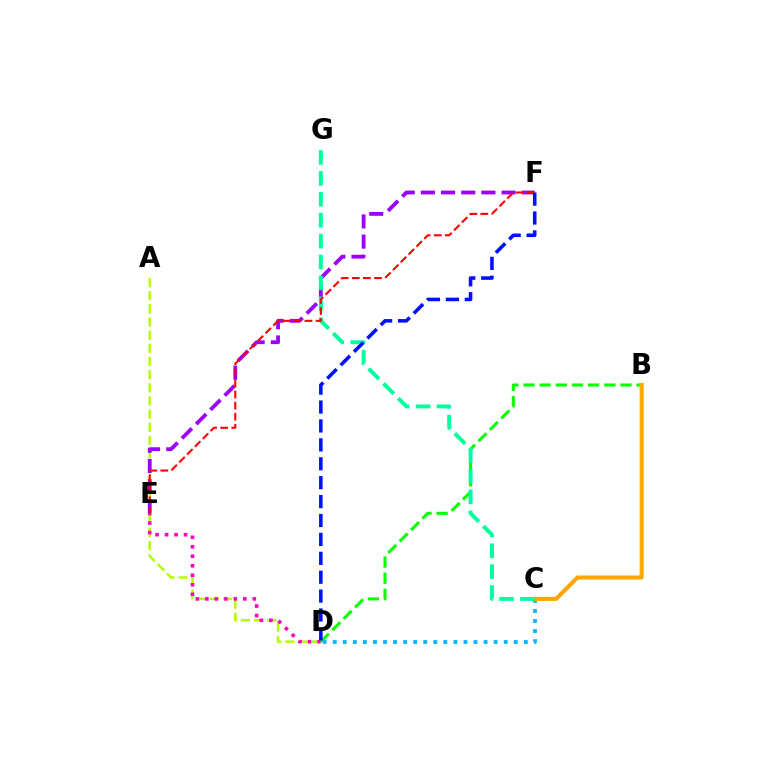{('A', 'D'): [{'color': '#b3ff00', 'line_style': 'dashed', 'thickness': 1.79}], ('D', 'E'): [{'color': '#ff00bd', 'line_style': 'dotted', 'thickness': 2.58}], ('B', 'D'): [{'color': '#08ff00', 'line_style': 'dashed', 'thickness': 2.19}], ('E', 'F'): [{'color': '#9b00ff', 'line_style': 'dashed', 'thickness': 2.74}, {'color': '#ff0000', 'line_style': 'dashed', 'thickness': 1.51}], ('C', 'D'): [{'color': '#00b5ff', 'line_style': 'dotted', 'thickness': 2.73}], ('B', 'C'): [{'color': '#ffa500', 'line_style': 'solid', 'thickness': 2.92}], ('C', 'G'): [{'color': '#00ff9d', 'line_style': 'dashed', 'thickness': 2.84}], ('D', 'F'): [{'color': '#0010ff', 'line_style': 'dashed', 'thickness': 2.57}]}